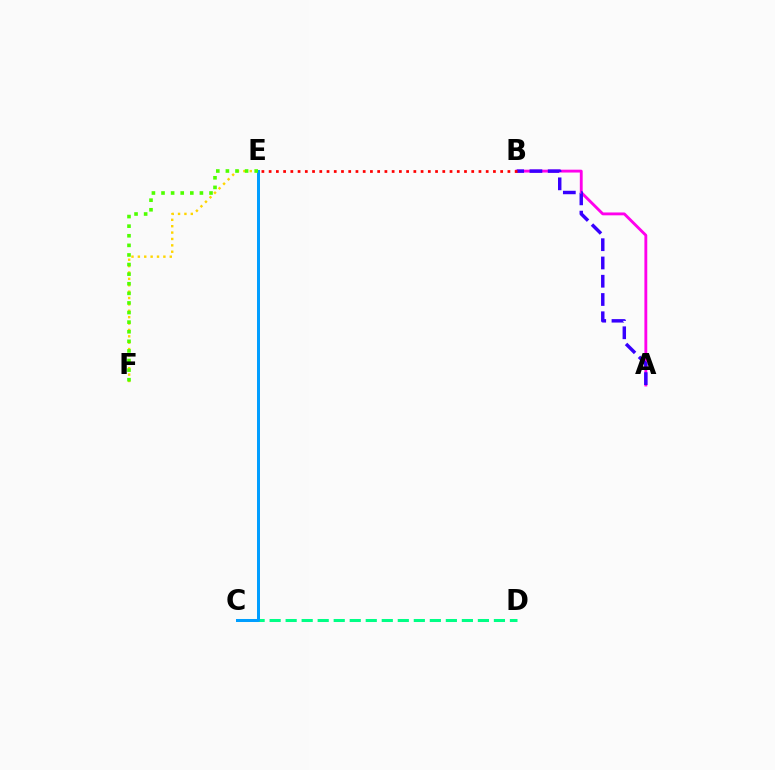{('C', 'D'): [{'color': '#00ff86', 'line_style': 'dashed', 'thickness': 2.18}], ('E', 'F'): [{'color': '#ffd500', 'line_style': 'dotted', 'thickness': 1.73}, {'color': '#4fff00', 'line_style': 'dotted', 'thickness': 2.61}], ('C', 'E'): [{'color': '#009eff', 'line_style': 'solid', 'thickness': 2.16}], ('A', 'B'): [{'color': '#ff00ed', 'line_style': 'solid', 'thickness': 2.06}, {'color': '#3700ff', 'line_style': 'dashed', 'thickness': 2.48}], ('B', 'E'): [{'color': '#ff0000', 'line_style': 'dotted', 'thickness': 1.97}]}